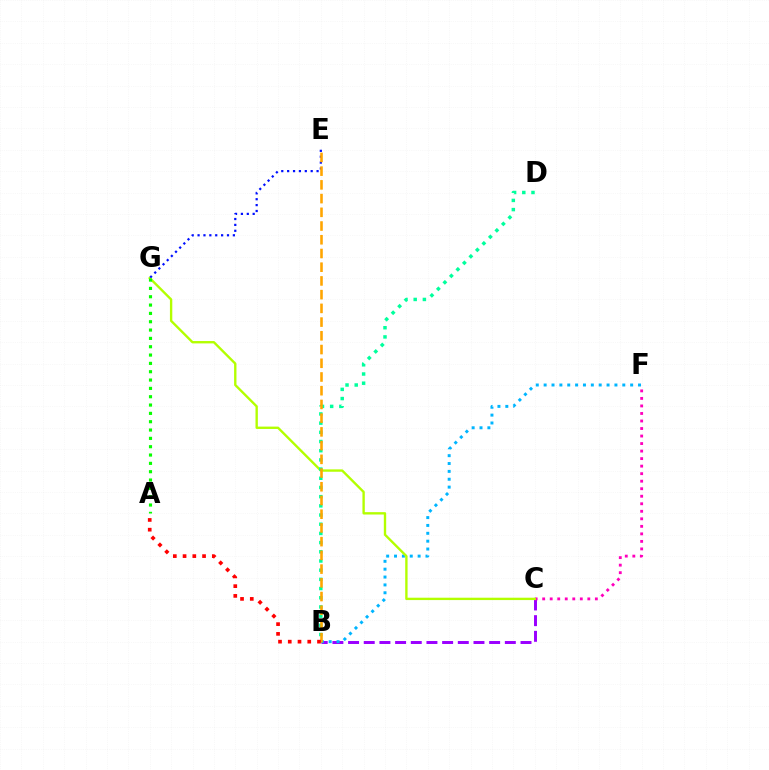{('B', 'C'): [{'color': '#9b00ff', 'line_style': 'dashed', 'thickness': 2.13}], ('B', 'F'): [{'color': '#00b5ff', 'line_style': 'dotted', 'thickness': 2.14}], ('C', 'F'): [{'color': '#ff00bd', 'line_style': 'dotted', 'thickness': 2.04}], ('C', 'G'): [{'color': '#b3ff00', 'line_style': 'solid', 'thickness': 1.7}], ('B', 'D'): [{'color': '#00ff9d', 'line_style': 'dotted', 'thickness': 2.5}], ('E', 'G'): [{'color': '#0010ff', 'line_style': 'dotted', 'thickness': 1.6}], ('B', 'E'): [{'color': '#ffa500', 'line_style': 'dashed', 'thickness': 1.86}], ('A', 'B'): [{'color': '#ff0000', 'line_style': 'dotted', 'thickness': 2.65}], ('A', 'G'): [{'color': '#08ff00', 'line_style': 'dotted', 'thickness': 2.26}]}